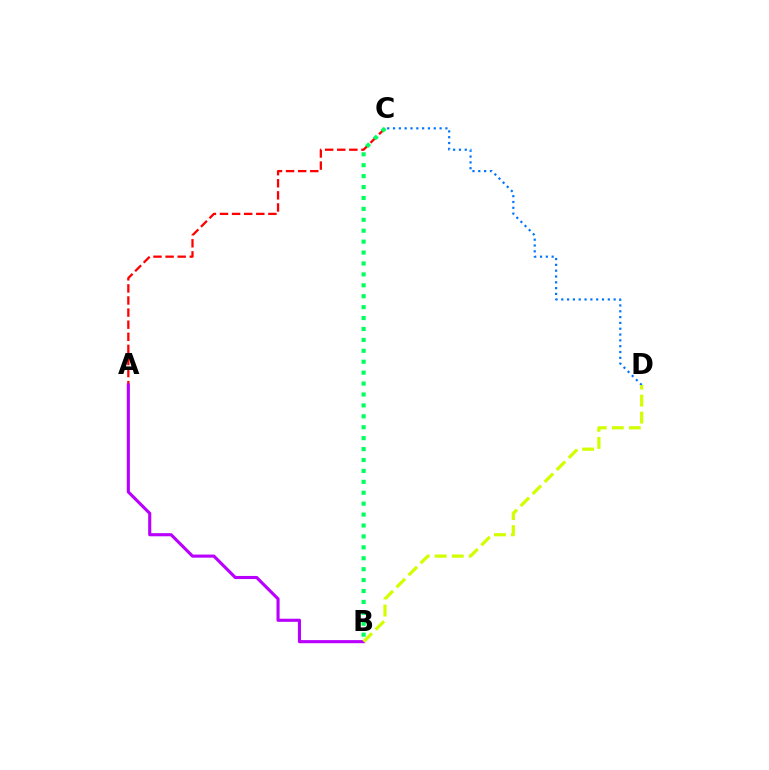{('C', 'D'): [{'color': '#0074ff', 'line_style': 'dotted', 'thickness': 1.58}], ('A', 'C'): [{'color': '#ff0000', 'line_style': 'dashed', 'thickness': 1.64}], ('A', 'B'): [{'color': '#b900ff', 'line_style': 'solid', 'thickness': 2.24}], ('B', 'C'): [{'color': '#00ff5c', 'line_style': 'dotted', 'thickness': 2.97}], ('B', 'D'): [{'color': '#d1ff00', 'line_style': 'dashed', 'thickness': 2.31}]}